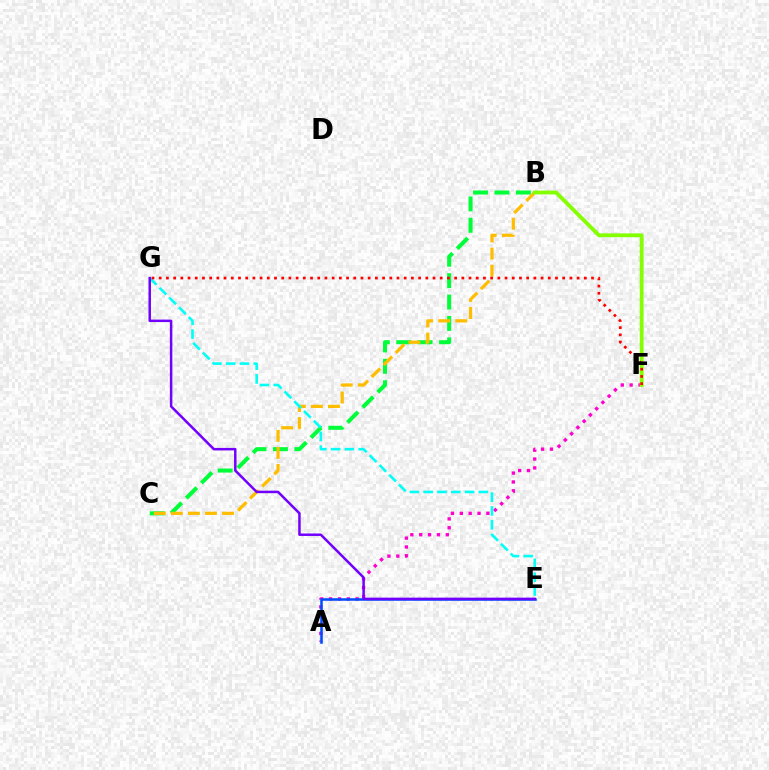{('A', 'F'): [{'color': '#ff00cf', 'line_style': 'dotted', 'thickness': 2.41}], ('B', 'C'): [{'color': '#00ff39', 'line_style': 'dashed', 'thickness': 2.91}, {'color': '#ffbd00', 'line_style': 'dashed', 'thickness': 2.32}], ('A', 'E'): [{'color': '#004bff', 'line_style': 'solid', 'thickness': 1.81}], ('E', 'G'): [{'color': '#00fff6', 'line_style': 'dashed', 'thickness': 1.87}, {'color': '#7200ff', 'line_style': 'solid', 'thickness': 1.79}], ('B', 'F'): [{'color': '#84ff00', 'line_style': 'solid', 'thickness': 2.75}], ('F', 'G'): [{'color': '#ff0000', 'line_style': 'dotted', 'thickness': 1.96}]}